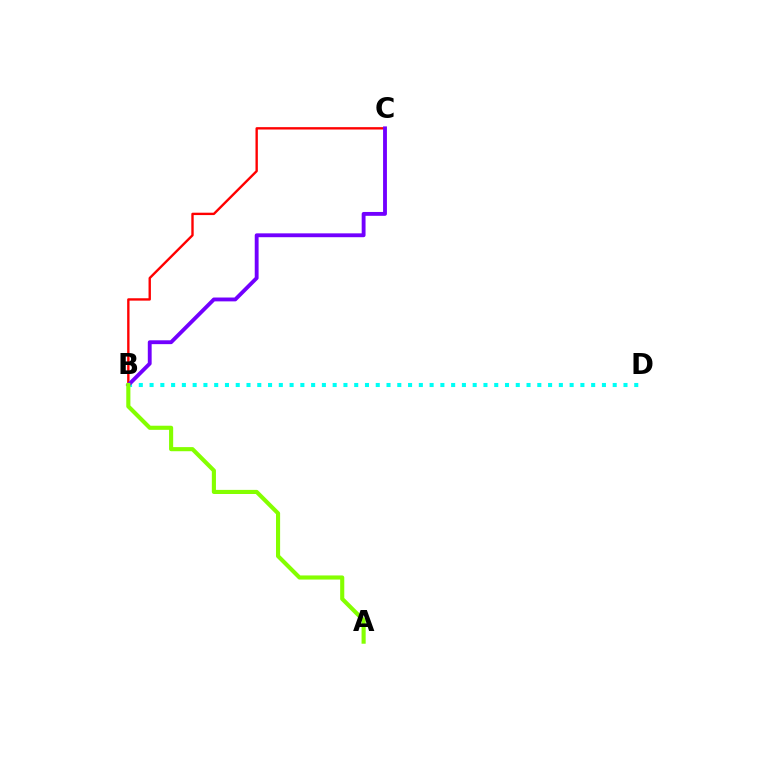{('B', 'C'): [{'color': '#ff0000', 'line_style': 'solid', 'thickness': 1.71}, {'color': '#7200ff', 'line_style': 'solid', 'thickness': 2.77}], ('B', 'D'): [{'color': '#00fff6', 'line_style': 'dotted', 'thickness': 2.93}], ('A', 'B'): [{'color': '#84ff00', 'line_style': 'solid', 'thickness': 2.96}]}